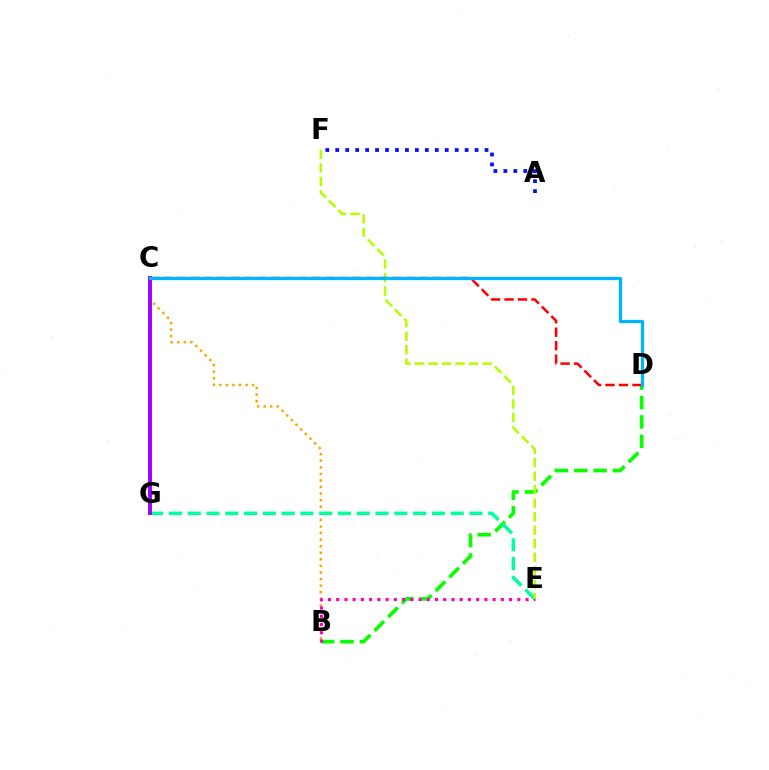{('B', 'D'): [{'color': '#08ff00', 'line_style': 'dashed', 'thickness': 2.63}], ('B', 'C'): [{'color': '#ffa500', 'line_style': 'dotted', 'thickness': 1.79}], ('E', 'G'): [{'color': '#00ff9d', 'line_style': 'dashed', 'thickness': 2.55}], ('B', 'E'): [{'color': '#ff00bd', 'line_style': 'dotted', 'thickness': 2.24}], ('C', 'G'): [{'color': '#9b00ff', 'line_style': 'solid', 'thickness': 2.8}], ('E', 'F'): [{'color': '#b3ff00', 'line_style': 'dashed', 'thickness': 1.84}], ('C', 'D'): [{'color': '#ff0000', 'line_style': 'dashed', 'thickness': 1.83}, {'color': '#00b5ff', 'line_style': 'solid', 'thickness': 2.37}], ('A', 'F'): [{'color': '#0010ff', 'line_style': 'dotted', 'thickness': 2.7}]}